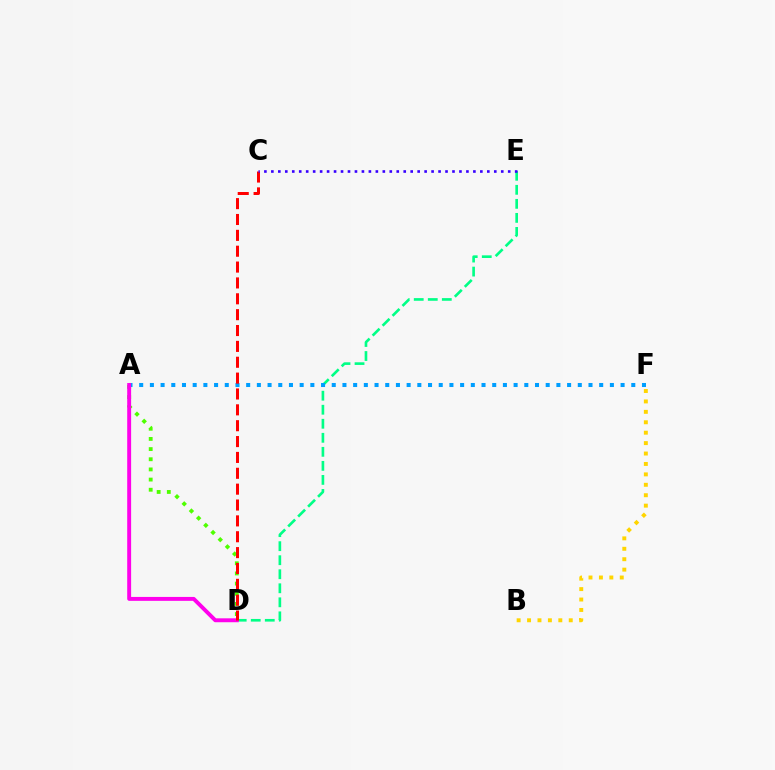{('A', 'D'): [{'color': '#4fff00', 'line_style': 'dotted', 'thickness': 2.76}, {'color': '#ff00ed', 'line_style': 'solid', 'thickness': 2.82}], ('B', 'F'): [{'color': '#ffd500', 'line_style': 'dotted', 'thickness': 2.83}], ('D', 'E'): [{'color': '#00ff86', 'line_style': 'dashed', 'thickness': 1.91}], ('A', 'F'): [{'color': '#009eff', 'line_style': 'dotted', 'thickness': 2.91}], ('C', 'D'): [{'color': '#ff0000', 'line_style': 'dashed', 'thickness': 2.15}], ('C', 'E'): [{'color': '#3700ff', 'line_style': 'dotted', 'thickness': 1.89}]}